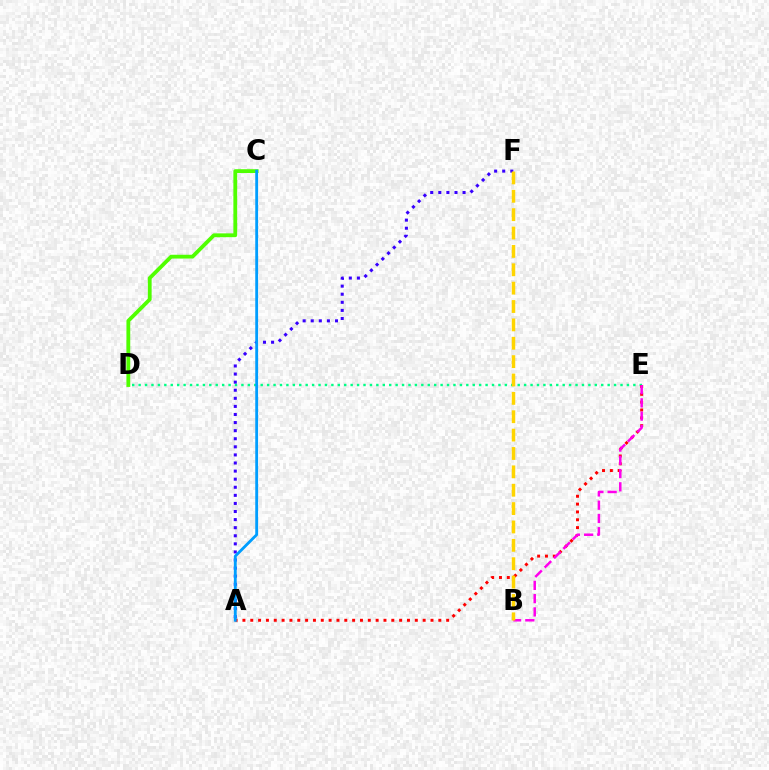{('D', 'E'): [{'color': '#00ff86', 'line_style': 'dotted', 'thickness': 1.75}], ('A', 'E'): [{'color': '#ff0000', 'line_style': 'dotted', 'thickness': 2.13}], ('A', 'F'): [{'color': '#3700ff', 'line_style': 'dotted', 'thickness': 2.2}], ('C', 'D'): [{'color': '#4fff00', 'line_style': 'solid', 'thickness': 2.74}], ('A', 'C'): [{'color': '#009eff', 'line_style': 'solid', 'thickness': 2.04}], ('B', 'E'): [{'color': '#ff00ed', 'line_style': 'dashed', 'thickness': 1.8}], ('B', 'F'): [{'color': '#ffd500', 'line_style': 'dashed', 'thickness': 2.5}]}